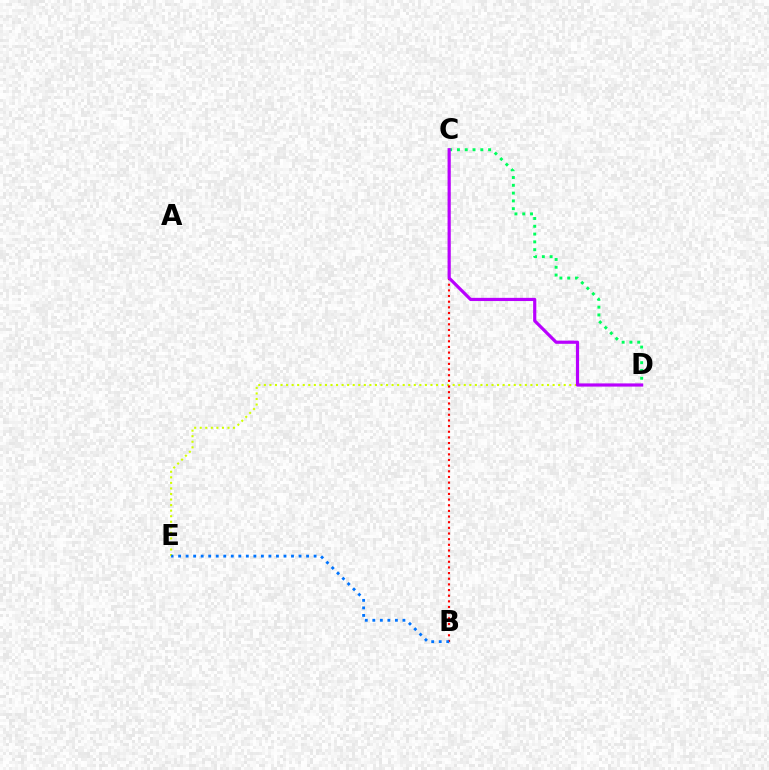{('D', 'E'): [{'color': '#d1ff00', 'line_style': 'dotted', 'thickness': 1.51}], ('B', 'C'): [{'color': '#ff0000', 'line_style': 'dotted', 'thickness': 1.54}], ('C', 'D'): [{'color': '#00ff5c', 'line_style': 'dotted', 'thickness': 2.12}, {'color': '#b900ff', 'line_style': 'solid', 'thickness': 2.29}], ('B', 'E'): [{'color': '#0074ff', 'line_style': 'dotted', 'thickness': 2.04}]}